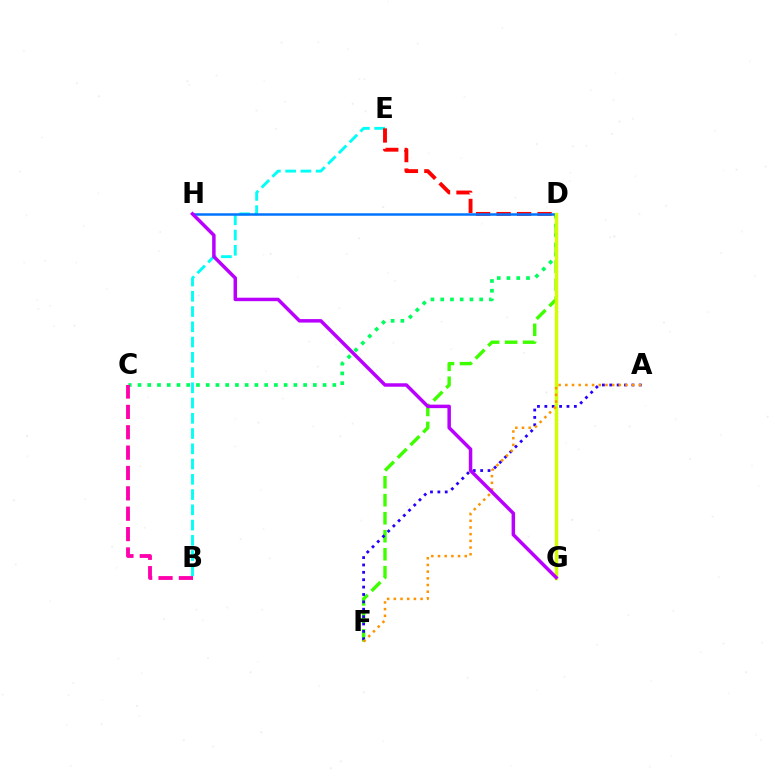{('B', 'E'): [{'color': '#00fff6', 'line_style': 'dashed', 'thickness': 2.07}], ('D', 'F'): [{'color': '#3dff00', 'line_style': 'dashed', 'thickness': 2.45}], ('A', 'F'): [{'color': '#2500ff', 'line_style': 'dotted', 'thickness': 2.0}, {'color': '#ff9400', 'line_style': 'dotted', 'thickness': 1.82}], ('D', 'E'): [{'color': '#ff0000', 'line_style': 'dashed', 'thickness': 2.78}], ('C', 'D'): [{'color': '#00ff5c', 'line_style': 'dotted', 'thickness': 2.65}], ('D', 'H'): [{'color': '#0074ff', 'line_style': 'solid', 'thickness': 1.8}], ('B', 'C'): [{'color': '#ff00ac', 'line_style': 'dashed', 'thickness': 2.77}], ('D', 'G'): [{'color': '#d1ff00', 'line_style': 'solid', 'thickness': 2.48}], ('G', 'H'): [{'color': '#b900ff', 'line_style': 'solid', 'thickness': 2.5}]}